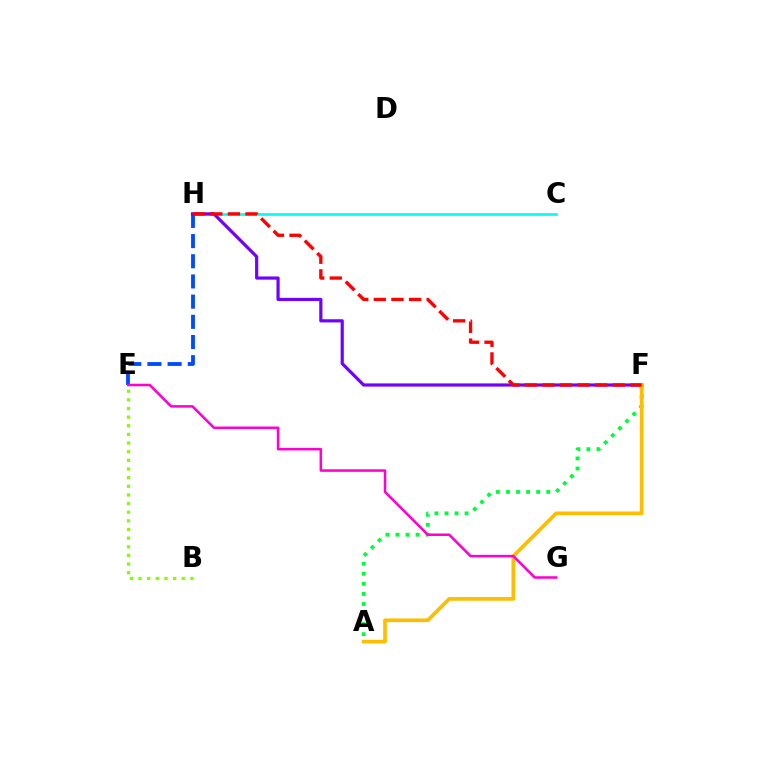{('C', 'H'): [{'color': '#00fff6', 'line_style': 'solid', 'thickness': 1.95}], ('B', 'E'): [{'color': '#84ff00', 'line_style': 'dotted', 'thickness': 2.35}], ('E', 'H'): [{'color': '#004bff', 'line_style': 'dashed', 'thickness': 2.74}], ('A', 'F'): [{'color': '#00ff39', 'line_style': 'dotted', 'thickness': 2.73}, {'color': '#ffbd00', 'line_style': 'solid', 'thickness': 2.64}], ('F', 'H'): [{'color': '#7200ff', 'line_style': 'solid', 'thickness': 2.29}, {'color': '#ff0000', 'line_style': 'dashed', 'thickness': 2.39}], ('E', 'G'): [{'color': '#ff00cf', 'line_style': 'solid', 'thickness': 1.82}]}